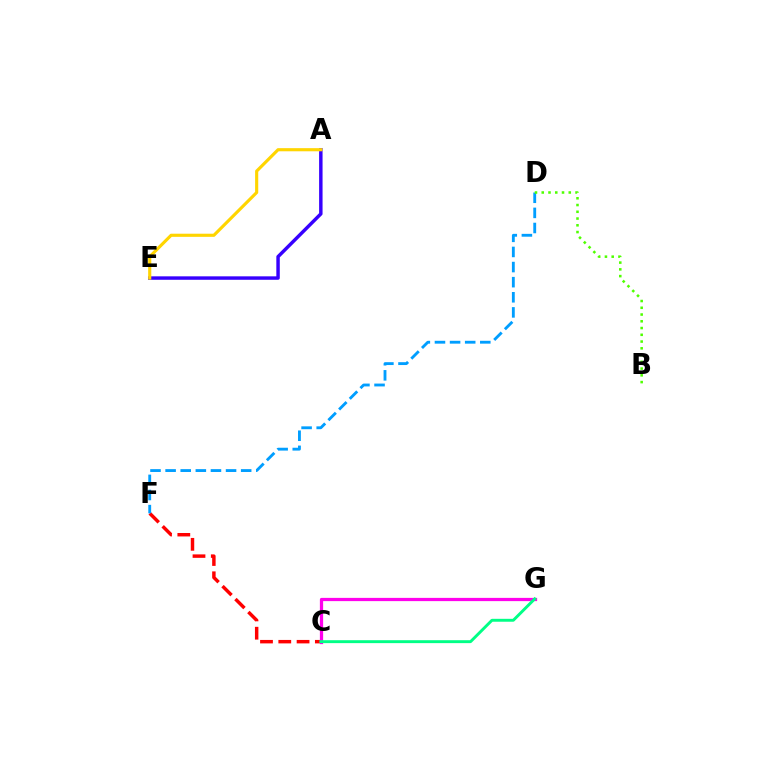{('C', 'F'): [{'color': '#ff0000', 'line_style': 'dashed', 'thickness': 2.48}], ('D', 'F'): [{'color': '#009eff', 'line_style': 'dashed', 'thickness': 2.05}], ('A', 'E'): [{'color': '#3700ff', 'line_style': 'solid', 'thickness': 2.48}, {'color': '#ffd500', 'line_style': 'solid', 'thickness': 2.26}], ('C', 'G'): [{'color': '#ff00ed', 'line_style': 'solid', 'thickness': 2.33}, {'color': '#00ff86', 'line_style': 'solid', 'thickness': 2.1}], ('B', 'D'): [{'color': '#4fff00', 'line_style': 'dotted', 'thickness': 1.84}]}